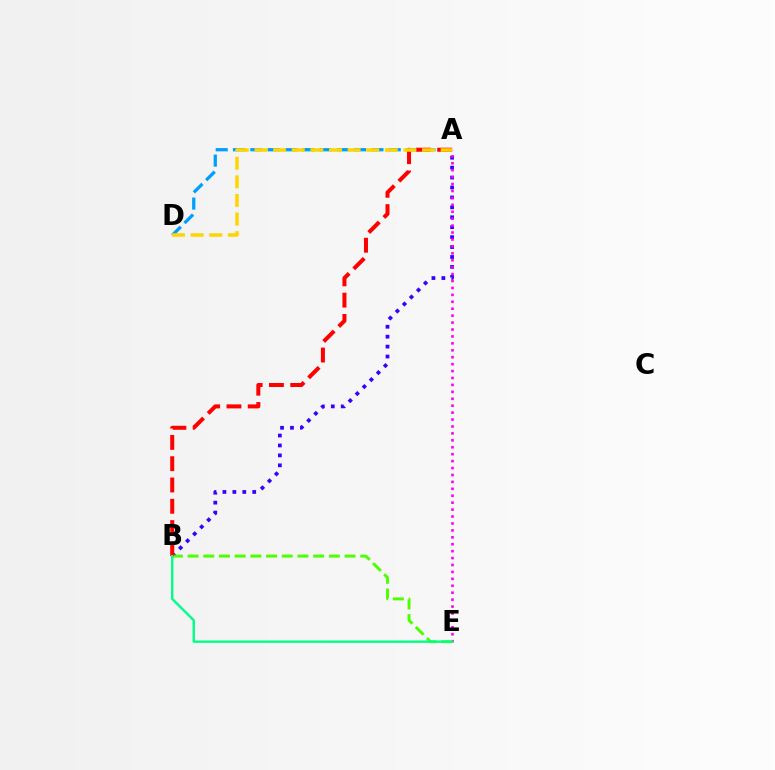{('A', 'B'): [{'color': '#3700ff', 'line_style': 'dotted', 'thickness': 2.7}, {'color': '#ff0000', 'line_style': 'dashed', 'thickness': 2.89}], ('A', 'D'): [{'color': '#009eff', 'line_style': 'dashed', 'thickness': 2.35}, {'color': '#ffd500', 'line_style': 'dashed', 'thickness': 2.53}], ('A', 'E'): [{'color': '#ff00ed', 'line_style': 'dotted', 'thickness': 1.88}], ('B', 'E'): [{'color': '#4fff00', 'line_style': 'dashed', 'thickness': 2.13}, {'color': '#00ff86', 'line_style': 'solid', 'thickness': 1.72}]}